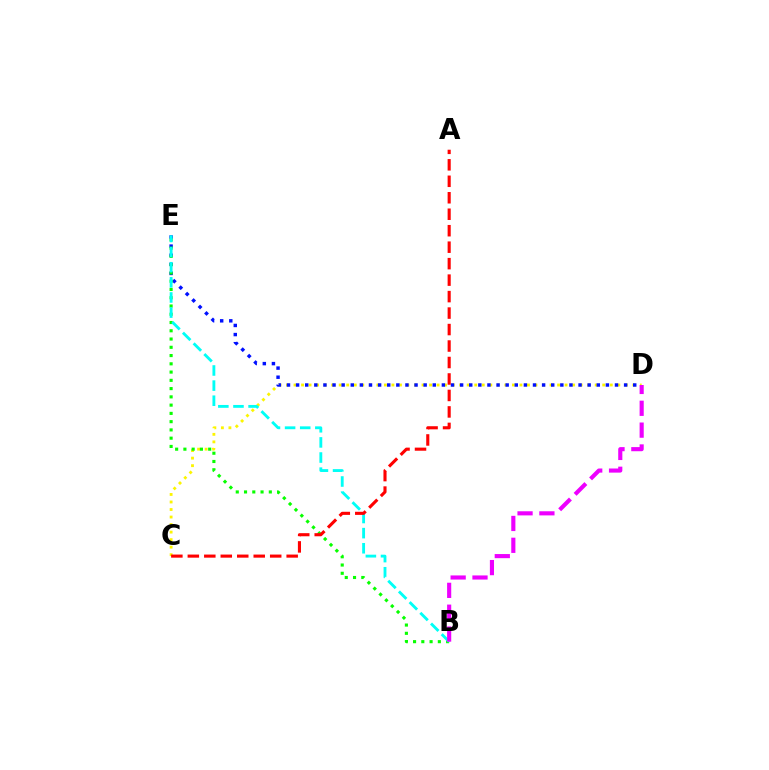{('C', 'D'): [{'color': '#fcf500', 'line_style': 'dotted', 'thickness': 2.05}], ('D', 'E'): [{'color': '#0010ff', 'line_style': 'dotted', 'thickness': 2.48}], ('B', 'E'): [{'color': '#08ff00', 'line_style': 'dotted', 'thickness': 2.24}, {'color': '#00fff6', 'line_style': 'dashed', 'thickness': 2.05}], ('B', 'D'): [{'color': '#ee00ff', 'line_style': 'dashed', 'thickness': 2.97}], ('A', 'C'): [{'color': '#ff0000', 'line_style': 'dashed', 'thickness': 2.24}]}